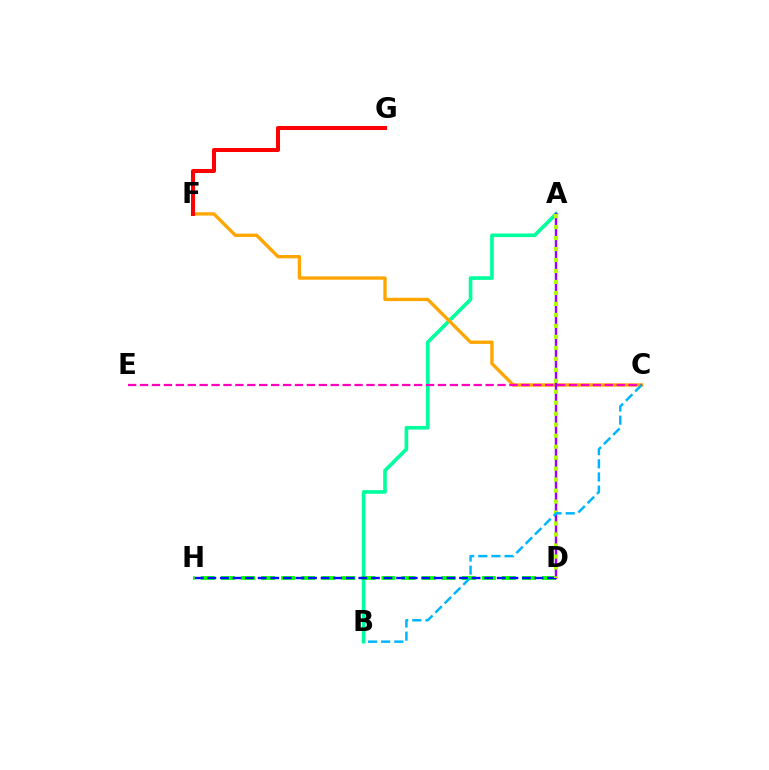{('A', 'B'): [{'color': '#00ff9d', 'line_style': 'solid', 'thickness': 2.62}], ('D', 'H'): [{'color': '#08ff00', 'line_style': 'dashed', 'thickness': 2.73}, {'color': '#0010ff', 'line_style': 'dashed', 'thickness': 1.71}], ('C', 'F'): [{'color': '#ffa500', 'line_style': 'solid', 'thickness': 2.4}], ('C', 'E'): [{'color': '#ff00bd', 'line_style': 'dashed', 'thickness': 1.62}], ('A', 'D'): [{'color': '#9b00ff', 'line_style': 'solid', 'thickness': 1.73}, {'color': '#b3ff00', 'line_style': 'dotted', 'thickness': 2.98}], ('F', 'G'): [{'color': '#ff0000', 'line_style': 'solid', 'thickness': 2.9}], ('B', 'C'): [{'color': '#00b5ff', 'line_style': 'dashed', 'thickness': 1.78}]}